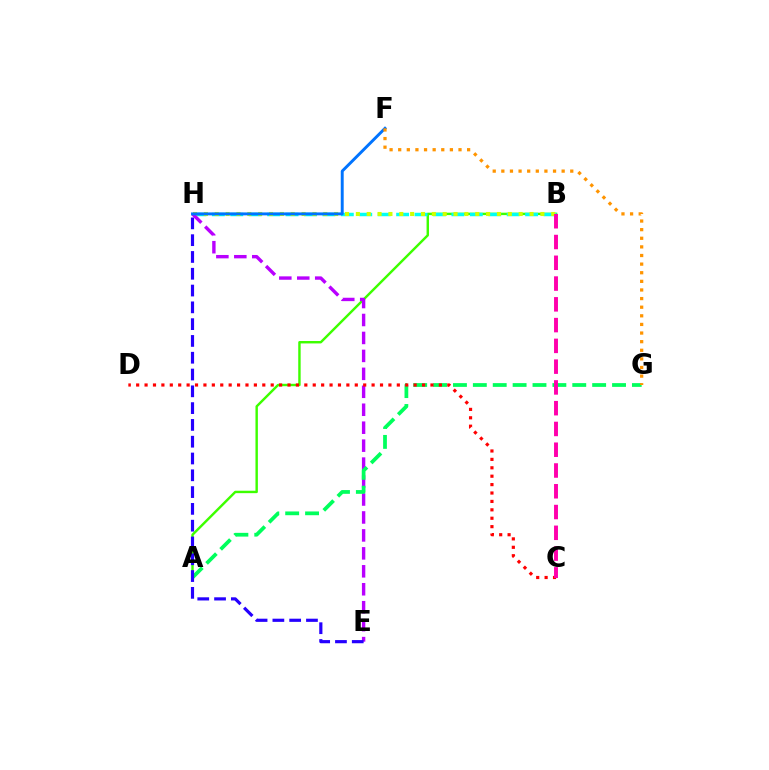{('A', 'B'): [{'color': '#3dff00', 'line_style': 'solid', 'thickness': 1.74}], ('B', 'H'): [{'color': '#00fff6', 'line_style': 'dashed', 'thickness': 2.5}, {'color': '#d1ff00', 'line_style': 'dotted', 'thickness': 2.95}], ('E', 'H'): [{'color': '#b900ff', 'line_style': 'dashed', 'thickness': 2.44}, {'color': '#2500ff', 'line_style': 'dashed', 'thickness': 2.28}], ('A', 'G'): [{'color': '#00ff5c', 'line_style': 'dashed', 'thickness': 2.7}], ('C', 'D'): [{'color': '#ff0000', 'line_style': 'dotted', 'thickness': 2.28}], ('F', 'H'): [{'color': '#0074ff', 'line_style': 'solid', 'thickness': 2.11}], ('B', 'C'): [{'color': '#ff00ac', 'line_style': 'dashed', 'thickness': 2.82}], ('F', 'G'): [{'color': '#ff9400', 'line_style': 'dotted', 'thickness': 2.34}]}